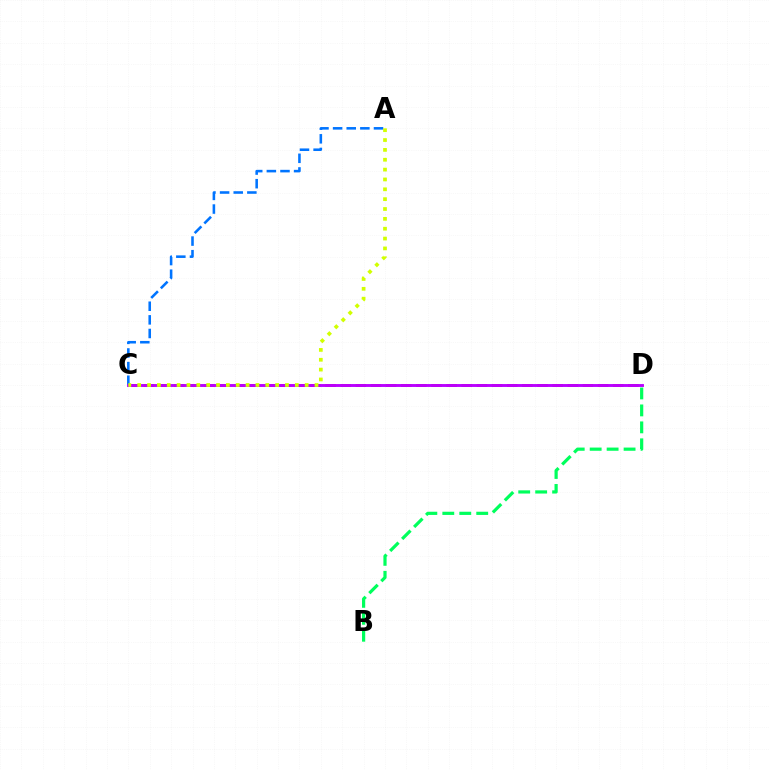{('A', 'C'): [{'color': '#0074ff', 'line_style': 'dashed', 'thickness': 1.85}, {'color': '#d1ff00', 'line_style': 'dotted', 'thickness': 2.68}], ('C', 'D'): [{'color': '#ff0000', 'line_style': 'dashed', 'thickness': 2.06}, {'color': '#b900ff', 'line_style': 'solid', 'thickness': 2.08}], ('B', 'D'): [{'color': '#00ff5c', 'line_style': 'dashed', 'thickness': 2.3}]}